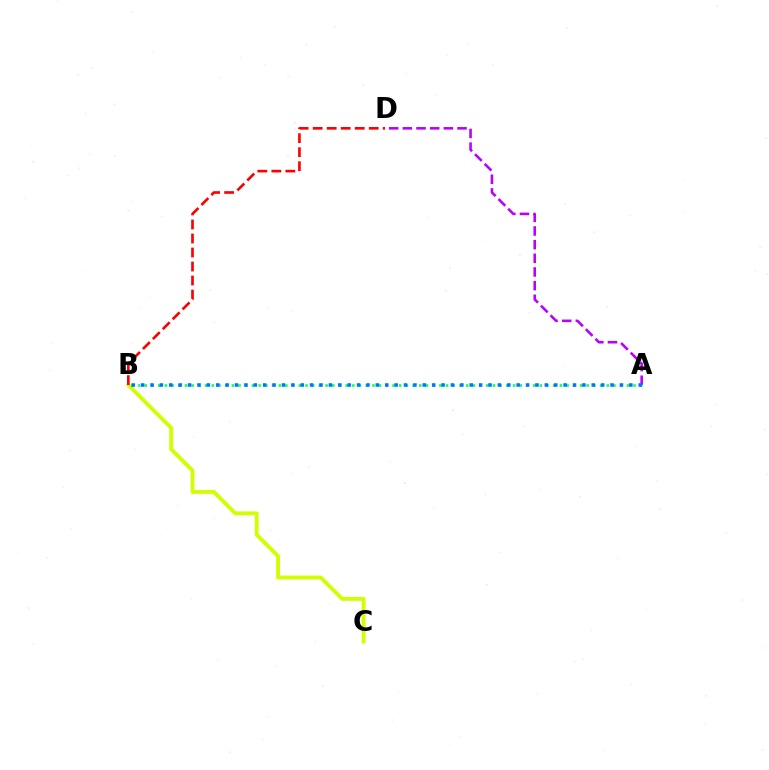{('B', 'C'): [{'color': '#d1ff00', 'line_style': 'solid', 'thickness': 2.77}], ('A', 'D'): [{'color': '#b900ff', 'line_style': 'dashed', 'thickness': 1.86}], ('A', 'B'): [{'color': '#00ff5c', 'line_style': 'dotted', 'thickness': 1.82}, {'color': '#0074ff', 'line_style': 'dotted', 'thickness': 2.55}], ('B', 'D'): [{'color': '#ff0000', 'line_style': 'dashed', 'thickness': 1.9}]}